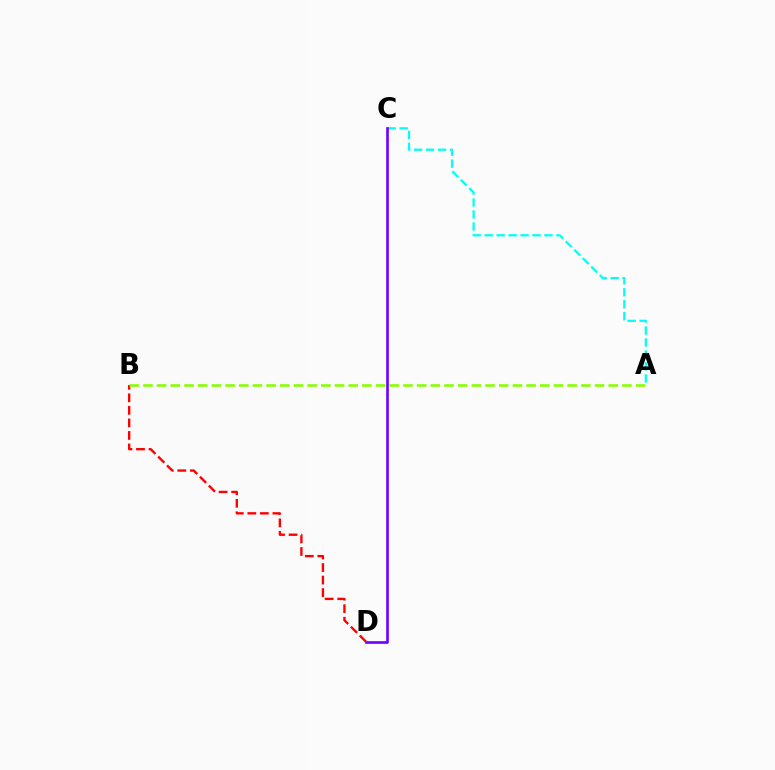{('A', 'C'): [{'color': '#00fff6', 'line_style': 'dashed', 'thickness': 1.63}], ('B', 'D'): [{'color': '#ff0000', 'line_style': 'dashed', 'thickness': 1.7}], ('A', 'B'): [{'color': '#84ff00', 'line_style': 'dashed', 'thickness': 1.86}], ('C', 'D'): [{'color': '#7200ff', 'line_style': 'solid', 'thickness': 1.91}]}